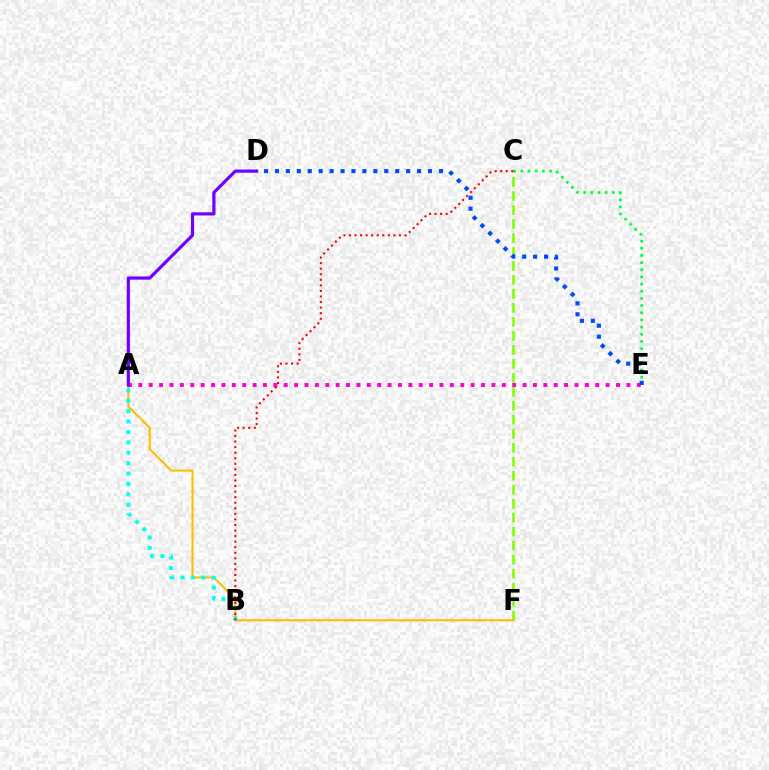{('C', 'F'): [{'color': '#84ff00', 'line_style': 'dashed', 'thickness': 1.9}], ('A', 'F'): [{'color': '#ffbd00', 'line_style': 'solid', 'thickness': 1.51}], ('A', 'E'): [{'color': '#ff00cf', 'line_style': 'dotted', 'thickness': 2.82}], ('A', 'D'): [{'color': '#7200ff', 'line_style': 'solid', 'thickness': 2.3}], ('C', 'E'): [{'color': '#00ff39', 'line_style': 'dotted', 'thickness': 1.95}], ('A', 'B'): [{'color': '#00fff6', 'line_style': 'dotted', 'thickness': 2.83}], ('D', 'E'): [{'color': '#004bff', 'line_style': 'dotted', 'thickness': 2.97}], ('B', 'C'): [{'color': '#ff0000', 'line_style': 'dotted', 'thickness': 1.51}]}